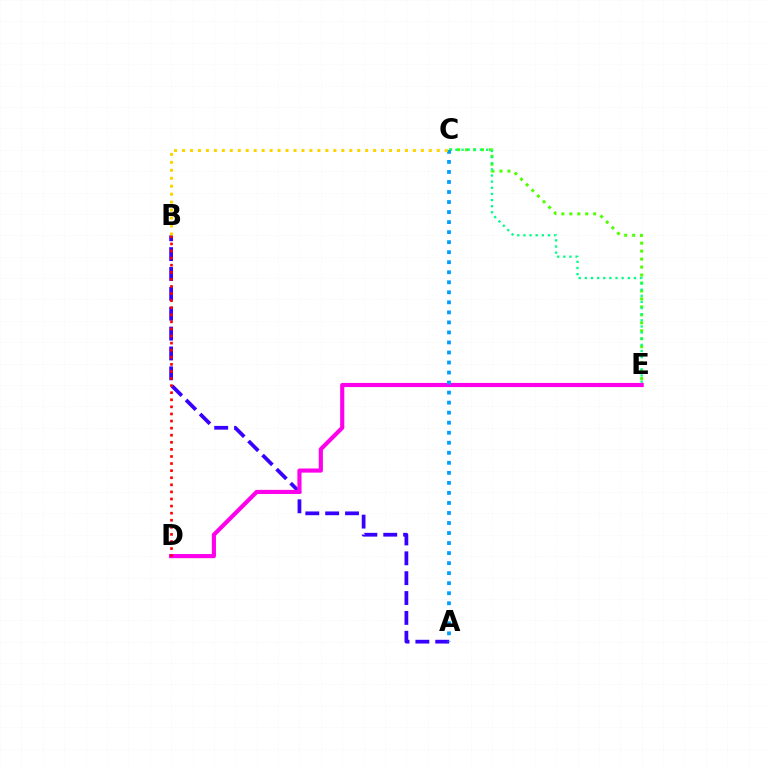{('A', 'B'): [{'color': '#3700ff', 'line_style': 'dashed', 'thickness': 2.7}], ('D', 'E'): [{'color': '#ff00ed', 'line_style': 'solid', 'thickness': 2.98}], ('C', 'E'): [{'color': '#4fff00', 'line_style': 'dotted', 'thickness': 2.16}, {'color': '#00ff86', 'line_style': 'dotted', 'thickness': 1.67}], ('A', 'C'): [{'color': '#009eff', 'line_style': 'dotted', 'thickness': 2.73}], ('B', 'D'): [{'color': '#ff0000', 'line_style': 'dotted', 'thickness': 1.93}], ('B', 'C'): [{'color': '#ffd500', 'line_style': 'dotted', 'thickness': 2.16}]}